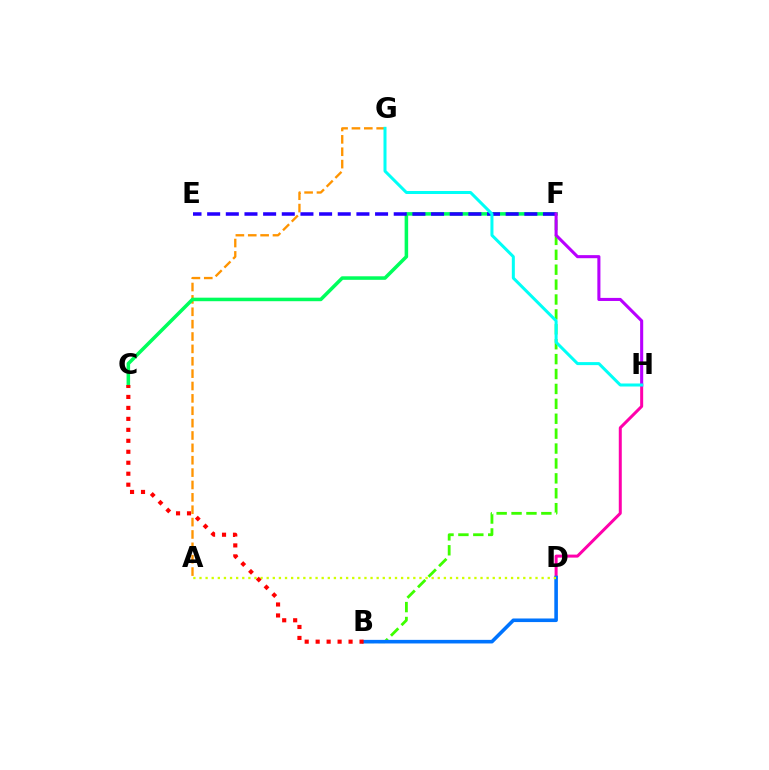{('A', 'G'): [{'color': '#ff9400', 'line_style': 'dashed', 'thickness': 1.68}], ('D', 'H'): [{'color': '#ff00ac', 'line_style': 'solid', 'thickness': 2.16}], ('B', 'F'): [{'color': '#3dff00', 'line_style': 'dashed', 'thickness': 2.02}], ('B', 'D'): [{'color': '#0074ff', 'line_style': 'solid', 'thickness': 2.58}], ('C', 'F'): [{'color': '#00ff5c', 'line_style': 'solid', 'thickness': 2.55}], ('E', 'F'): [{'color': '#2500ff', 'line_style': 'dashed', 'thickness': 2.53}], ('F', 'H'): [{'color': '#b900ff', 'line_style': 'solid', 'thickness': 2.21}], ('G', 'H'): [{'color': '#00fff6', 'line_style': 'solid', 'thickness': 2.17}], ('A', 'D'): [{'color': '#d1ff00', 'line_style': 'dotted', 'thickness': 1.66}], ('B', 'C'): [{'color': '#ff0000', 'line_style': 'dotted', 'thickness': 2.98}]}